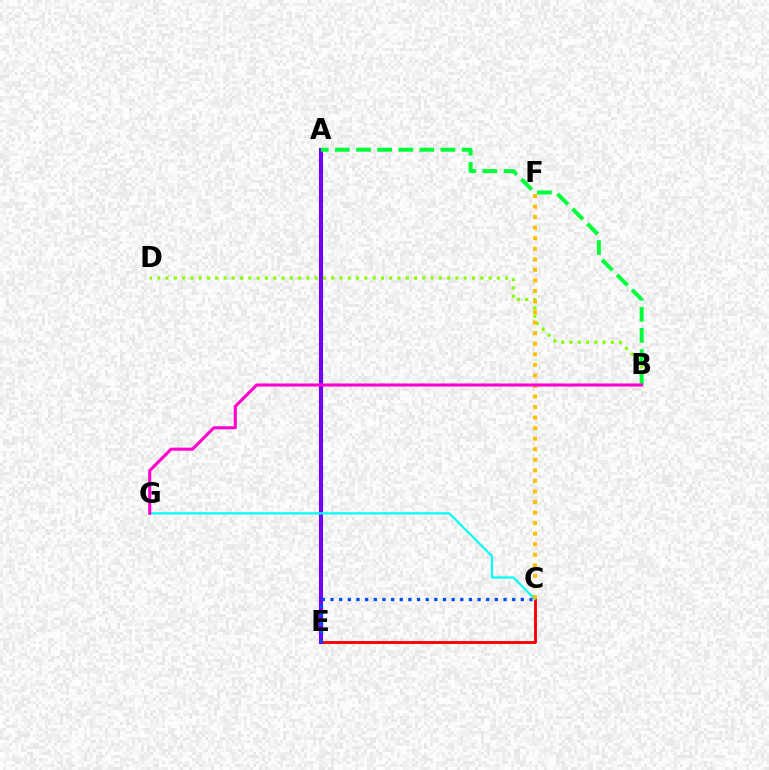{('B', 'D'): [{'color': '#84ff00', 'line_style': 'dotted', 'thickness': 2.25}], ('C', 'E'): [{'color': '#ff0000', 'line_style': 'solid', 'thickness': 2.08}, {'color': '#004bff', 'line_style': 'dotted', 'thickness': 2.35}], ('A', 'E'): [{'color': '#7200ff', 'line_style': 'solid', 'thickness': 2.93}], ('C', 'G'): [{'color': '#00fff6', 'line_style': 'solid', 'thickness': 1.58}], ('A', 'B'): [{'color': '#00ff39', 'line_style': 'dashed', 'thickness': 2.87}], ('C', 'F'): [{'color': '#ffbd00', 'line_style': 'dotted', 'thickness': 2.87}], ('B', 'G'): [{'color': '#ff00cf', 'line_style': 'solid', 'thickness': 2.21}]}